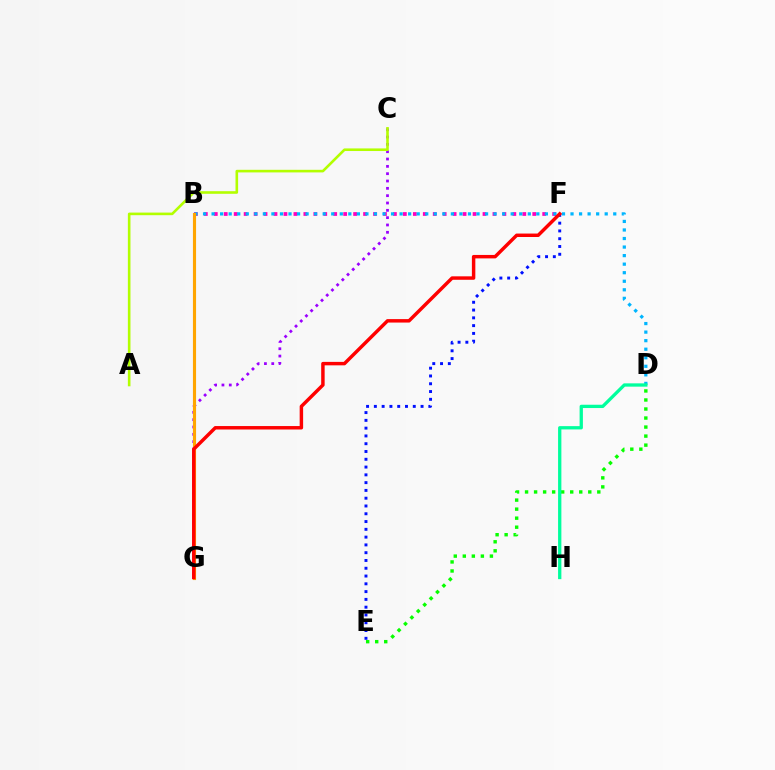{('B', 'F'): [{'color': '#ff00bd', 'line_style': 'dotted', 'thickness': 2.7}], ('C', 'G'): [{'color': '#9b00ff', 'line_style': 'dotted', 'thickness': 1.99}], ('B', 'D'): [{'color': '#00b5ff', 'line_style': 'dotted', 'thickness': 2.32}], ('D', 'E'): [{'color': '#08ff00', 'line_style': 'dotted', 'thickness': 2.45}], ('A', 'C'): [{'color': '#b3ff00', 'line_style': 'solid', 'thickness': 1.88}], ('B', 'G'): [{'color': '#ffa500', 'line_style': 'solid', 'thickness': 2.25}], ('E', 'F'): [{'color': '#0010ff', 'line_style': 'dotted', 'thickness': 2.11}], ('D', 'H'): [{'color': '#00ff9d', 'line_style': 'solid', 'thickness': 2.37}], ('F', 'G'): [{'color': '#ff0000', 'line_style': 'solid', 'thickness': 2.49}]}